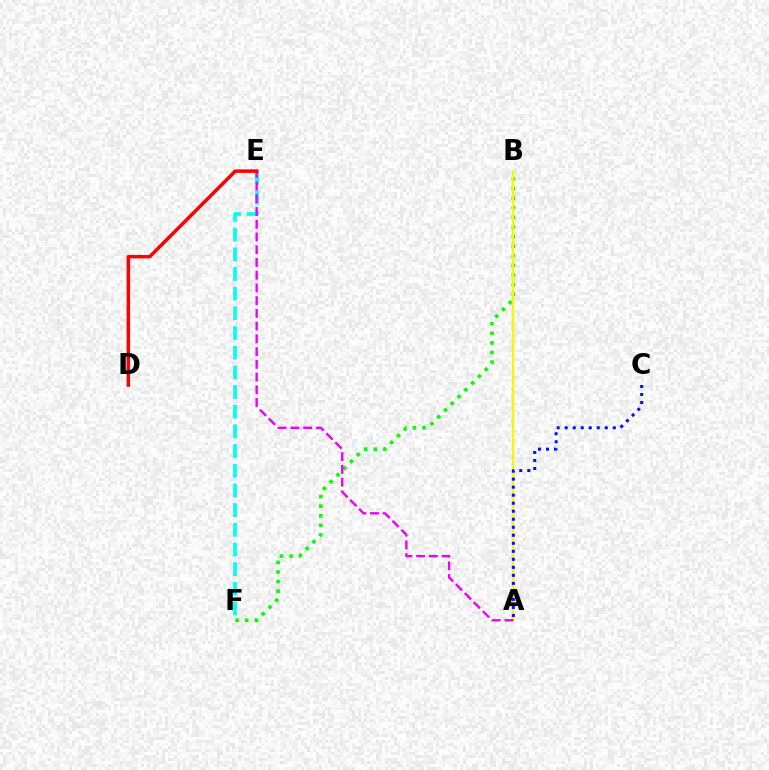{('B', 'F'): [{'color': '#08ff00', 'line_style': 'dotted', 'thickness': 2.61}], ('E', 'F'): [{'color': '#00fff6', 'line_style': 'dashed', 'thickness': 2.67}], ('A', 'B'): [{'color': '#fcf500', 'line_style': 'solid', 'thickness': 1.59}], ('A', 'E'): [{'color': '#ee00ff', 'line_style': 'dashed', 'thickness': 1.73}], ('D', 'E'): [{'color': '#ff0000', 'line_style': 'solid', 'thickness': 2.52}], ('A', 'C'): [{'color': '#0010ff', 'line_style': 'dotted', 'thickness': 2.18}]}